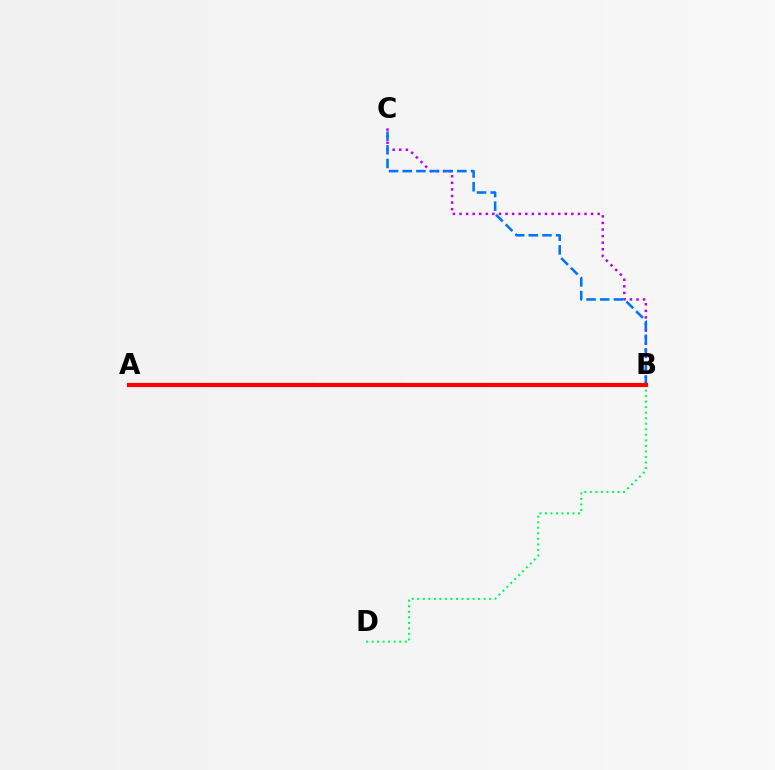{('B', 'D'): [{'color': '#00ff5c', 'line_style': 'dotted', 'thickness': 1.5}], ('B', 'C'): [{'color': '#b900ff', 'line_style': 'dotted', 'thickness': 1.79}, {'color': '#0074ff', 'line_style': 'dashed', 'thickness': 1.86}], ('A', 'B'): [{'color': '#d1ff00', 'line_style': 'dashed', 'thickness': 1.6}, {'color': '#ff0000', 'line_style': 'solid', 'thickness': 2.99}]}